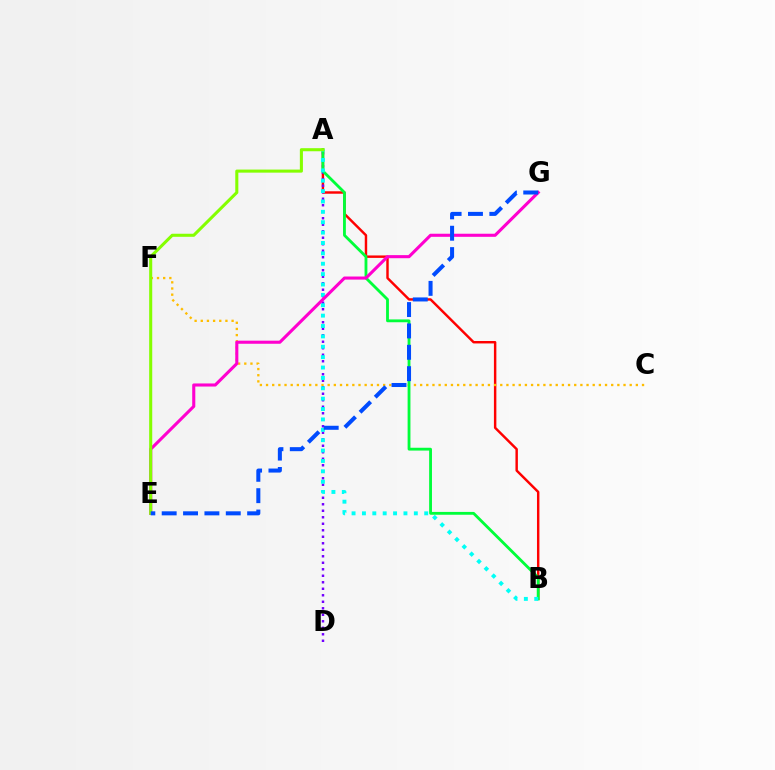{('A', 'B'): [{'color': '#ff0000', 'line_style': 'solid', 'thickness': 1.76}, {'color': '#00ff39', 'line_style': 'solid', 'thickness': 2.04}, {'color': '#00fff6', 'line_style': 'dotted', 'thickness': 2.82}], ('C', 'F'): [{'color': '#ffbd00', 'line_style': 'dotted', 'thickness': 1.67}], ('A', 'D'): [{'color': '#7200ff', 'line_style': 'dotted', 'thickness': 1.77}], ('E', 'G'): [{'color': '#ff00cf', 'line_style': 'solid', 'thickness': 2.22}, {'color': '#004bff', 'line_style': 'dashed', 'thickness': 2.9}], ('A', 'E'): [{'color': '#84ff00', 'line_style': 'solid', 'thickness': 2.21}]}